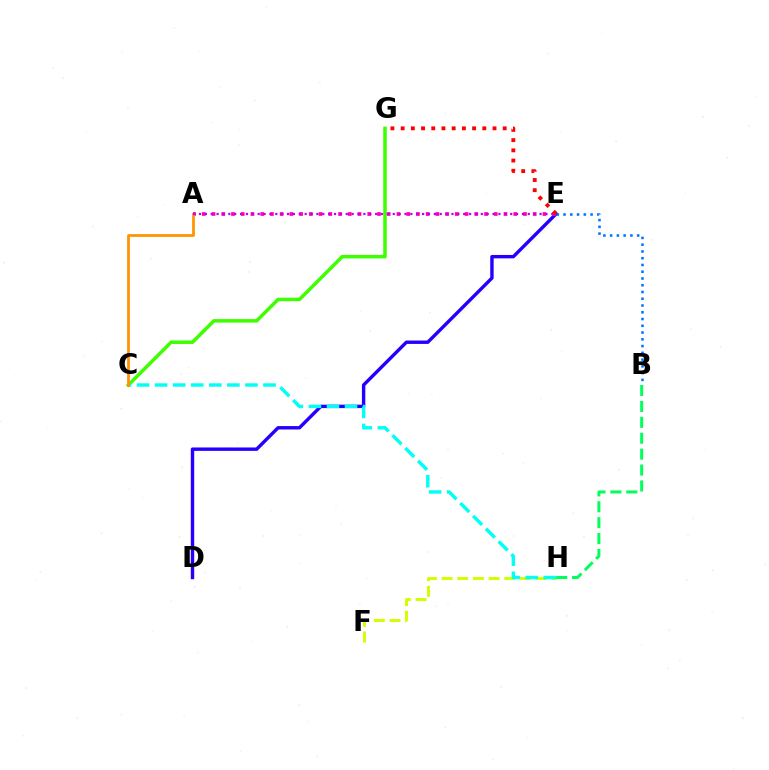{('F', 'H'): [{'color': '#d1ff00', 'line_style': 'dashed', 'thickness': 2.13}], ('D', 'E'): [{'color': '#2500ff', 'line_style': 'solid', 'thickness': 2.45}], ('C', 'G'): [{'color': '#3dff00', 'line_style': 'solid', 'thickness': 2.52}], ('C', 'H'): [{'color': '#00fff6', 'line_style': 'dashed', 'thickness': 2.46}], ('A', 'E'): [{'color': '#ff00ac', 'line_style': 'dotted', 'thickness': 2.64}, {'color': '#b900ff', 'line_style': 'dotted', 'thickness': 1.6}], ('B', 'E'): [{'color': '#0074ff', 'line_style': 'dotted', 'thickness': 1.84}], ('A', 'C'): [{'color': '#ff9400', 'line_style': 'solid', 'thickness': 2.0}], ('B', 'H'): [{'color': '#00ff5c', 'line_style': 'dashed', 'thickness': 2.16}], ('E', 'G'): [{'color': '#ff0000', 'line_style': 'dotted', 'thickness': 2.77}]}